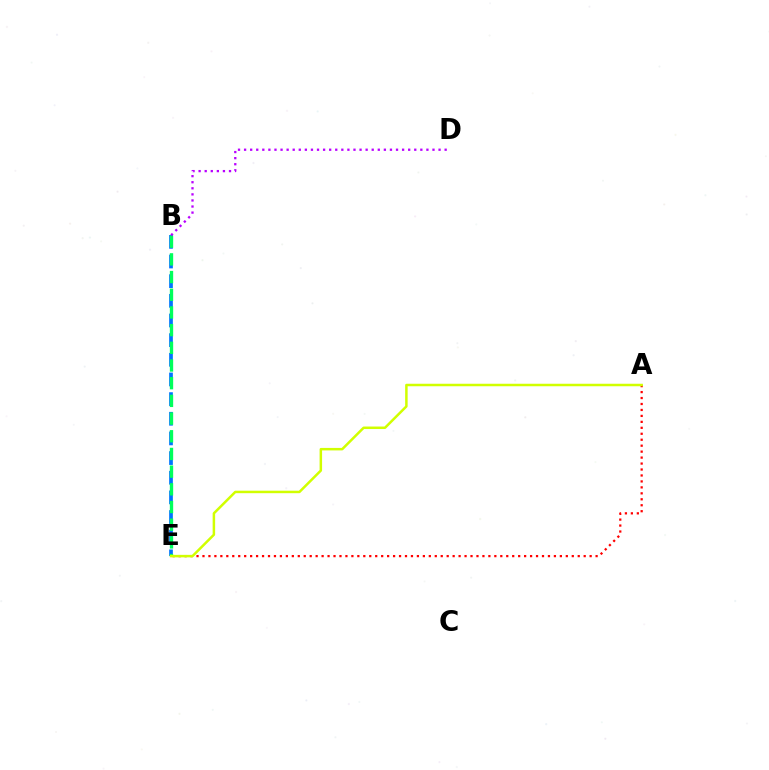{('B', 'E'): [{'color': '#0074ff', 'line_style': 'dashed', 'thickness': 2.67}, {'color': '#00ff5c', 'line_style': 'dashed', 'thickness': 2.4}], ('B', 'D'): [{'color': '#b900ff', 'line_style': 'dotted', 'thickness': 1.65}], ('A', 'E'): [{'color': '#ff0000', 'line_style': 'dotted', 'thickness': 1.62}, {'color': '#d1ff00', 'line_style': 'solid', 'thickness': 1.8}]}